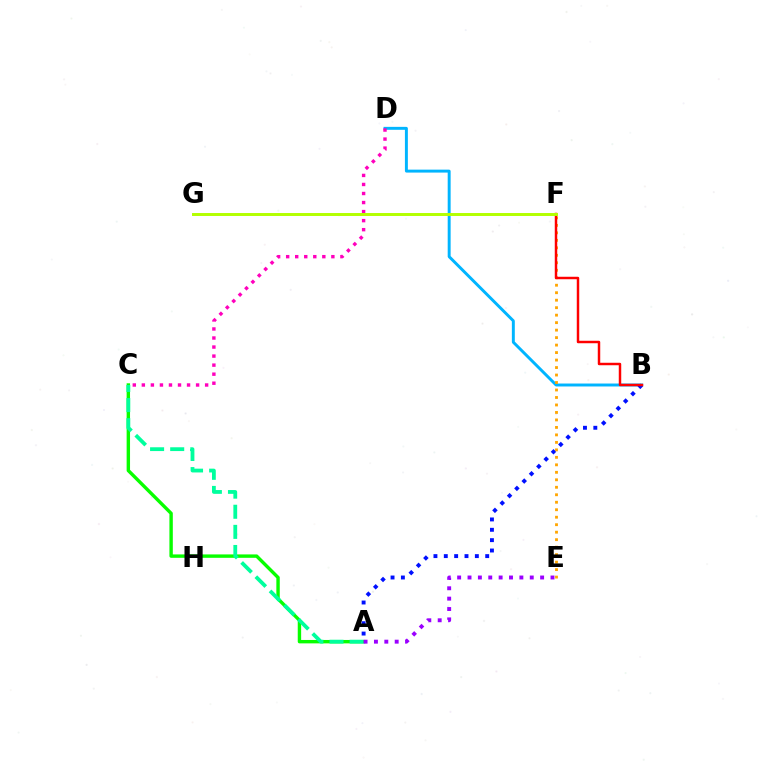{('B', 'D'): [{'color': '#00b5ff', 'line_style': 'solid', 'thickness': 2.12}], ('A', 'C'): [{'color': '#08ff00', 'line_style': 'solid', 'thickness': 2.45}, {'color': '#00ff9d', 'line_style': 'dashed', 'thickness': 2.73}], ('A', 'B'): [{'color': '#0010ff', 'line_style': 'dotted', 'thickness': 2.81}], ('E', 'F'): [{'color': '#ffa500', 'line_style': 'dotted', 'thickness': 2.03}], ('C', 'D'): [{'color': '#ff00bd', 'line_style': 'dotted', 'thickness': 2.46}], ('B', 'F'): [{'color': '#ff0000', 'line_style': 'solid', 'thickness': 1.78}], ('F', 'G'): [{'color': '#b3ff00', 'line_style': 'solid', 'thickness': 2.13}], ('A', 'E'): [{'color': '#9b00ff', 'line_style': 'dotted', 'thickness': 2.82}]}